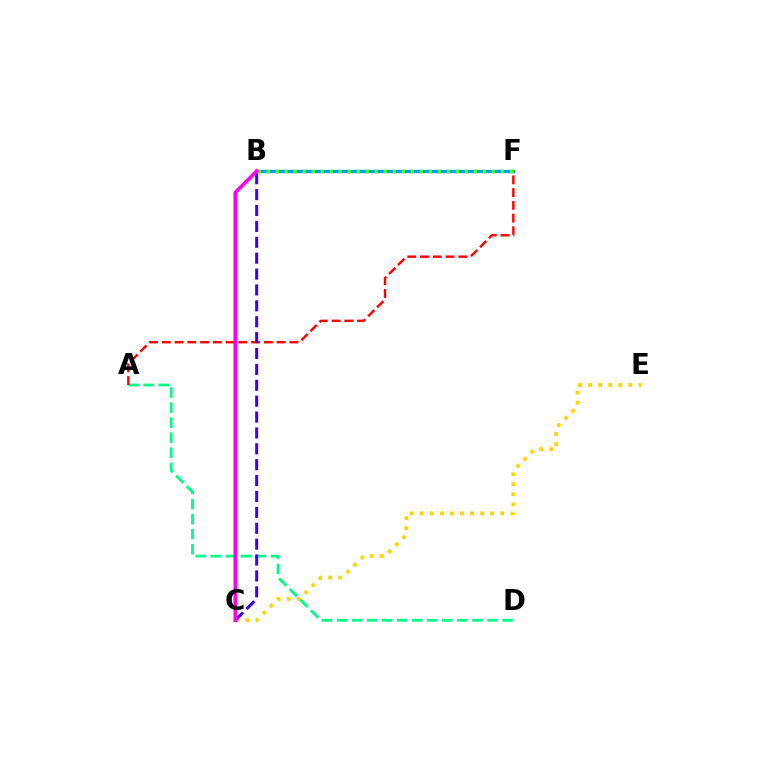{('C', 'E'): [{'color': '#ffd500', 'line_style': 'dotted', 'thickness': 2.73}], ('A', 'D'): [{'color': '#00ff86', 'line_style': 'dashed', 'thickness': 2.04}], ('A', 'F'): [{'color': '#ff0000', 'line_style': 'dashed', 'thickness': 1.73}], ('B', 'F'): [{'color': '#009eff', 'line_style': 'solid', 'thickness': 2.46}, {'color': '#4fff00', 'line_style': 'dotted', 'thickness': 2.45}], ('B', 'C'): [{'color': '#3700ff', 'line_style': 'dashed', 'thickness': 2.16}, {'color': '#ff00ed', 'line_style': 'solid', 'thickness': 2.63}]}